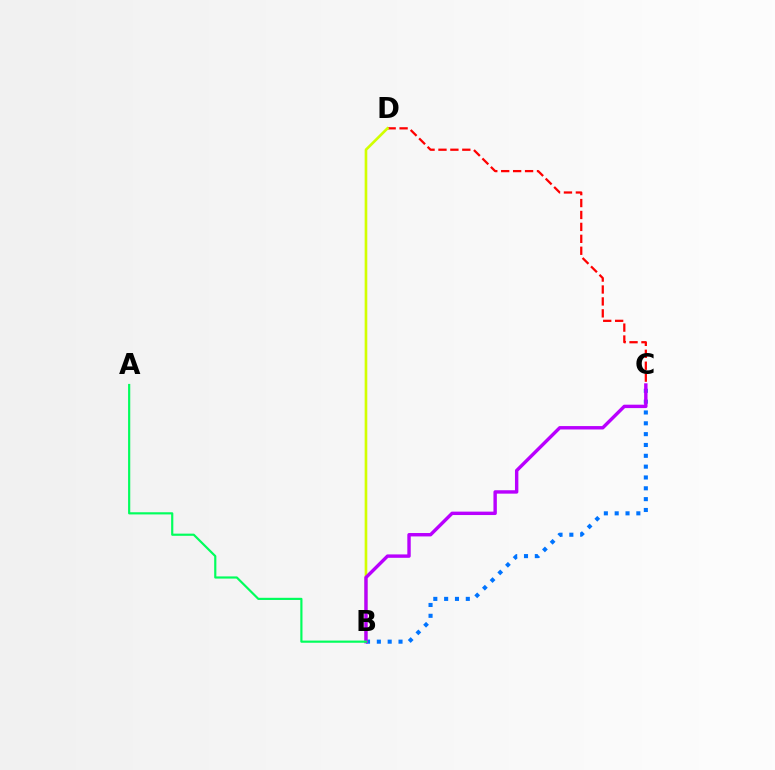{('B', 'C'): [{'color': '#0074ff', 'line_style': 'dotted', 'thickness': 2.94}, {'color': '#b900ff', 'line_style': 'solid', 'thickness': 2.45}], ('C', 'D'): [{'color': '#ff0000', 'line_style': 'dashed', 'thickness': 1.62}], ('B', 'D'): [{'color': '#d1ff00', 'line_style': 'solid', 'thickness': 1.9}], ('A', 'B'): [{'color': '#00ff5c', 'line_style': 'solid', 'thickness': 1.57}]}